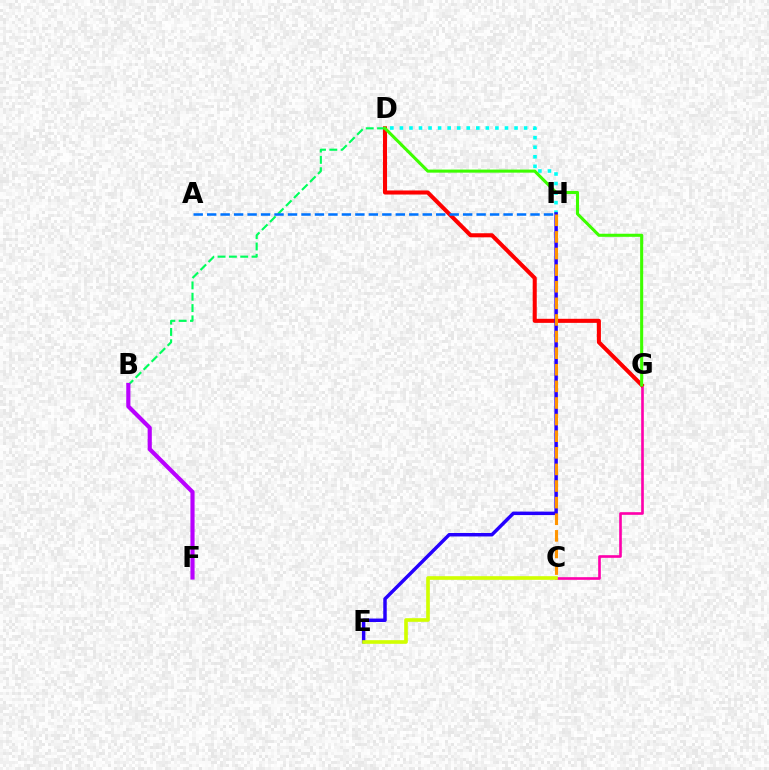{('C', 'G'): [{'color': '#ff00ac', 'line_style': 'solid', 'thickness': 1.9}], ('D', 'G'): [{'color': '#ff0000', 'line_style': 'solid', 'thickness': 2.93}, {'color': '#3dff00', 'line_style': 'solid', 'thickness': 2.21}], ('B', 'D'): [{'color': '#00ff5c', 'line_style': 'dashed', 'thickness': 1.54}], ('D', 'H'): [{'color': '#00fff6', 'line_style': 'dotted', 'thickness': 2.6}], ('E', 'H'): [{'color': '#2500ff', 'line_style': 'solid', 'thickness': 2.5}], ('A', 'H'): [{'color': '#0074ff', 'line_style': 'dashed', 'thickness': 1.83}], ('C', 'H'): [{'color': '#ff9400', 'line_style': 'dashed', 'thickness': 2.26}], ('C', 'E'): [{'color': '#d1ff00', 'line_style': 'solid', 'thickness': 2.62}], ('B', 'F'): [{'color': '#b900ff', 'line_style': 'solid', 'thickness': 2.99}]}